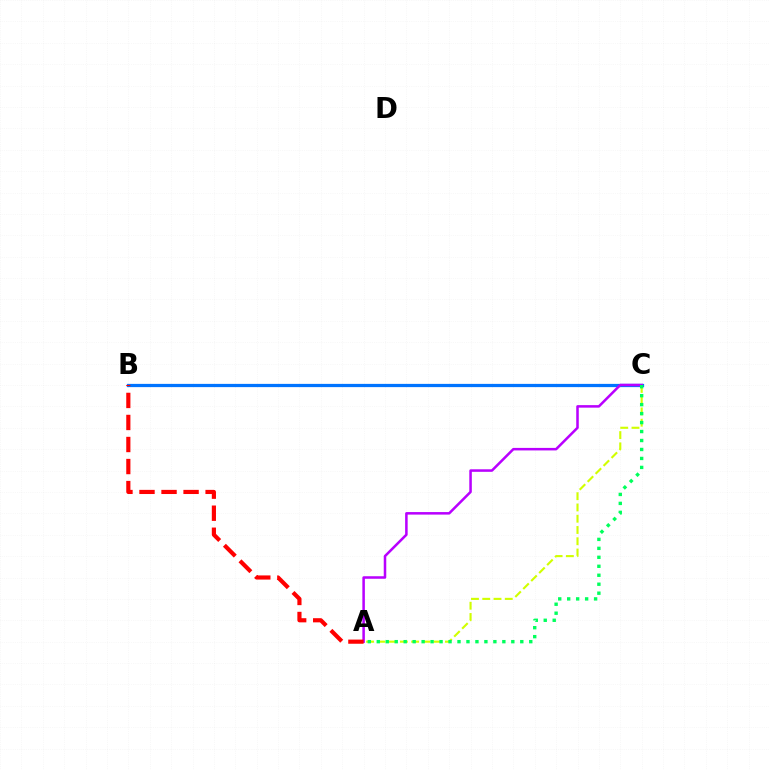{('A', 'C'): [{'color': '#d1ff00', 'line_style': 'dashed', 'thickness': 1.53}, {'color': '#b900ff', 'line_style': 'solid', 'thickness': 1.82}, {'color': '#00ff5c', 'line_style': 'dotted', 'thickness': 2.44}], ('B', 'C'): [{'color': '#0074ff', 'line_style': 'solid', 'thickness': 2.34}], ('A', 'B'): [{'color': '#ff0000', 'line_style': 'dashed', 'thickness': 2.99}]}